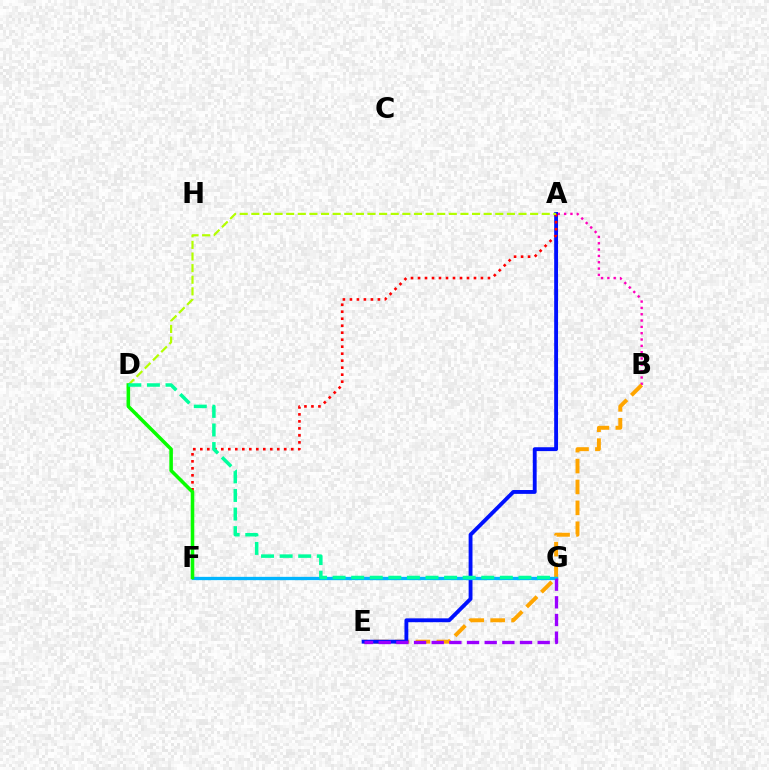{('A', 'B'): [{'color': '#ff00bd', 'line_style': 'dotted', 'thickness': 1.72}], ('B', 'E'): [{'color': '#ffa500', 'line_style': 'dashed', 'thickness': 2.84}], ('A', 'E'): [{'color': '#0010ff', 'line_style': 'solid', 'thickness': 2.78}], ('A', 'F'): [{'color': '#ff0000', 'line_style': 'dotted', 'thickness': 1.9}], ('A', 'D'): [{'color': '#b3ff00', 'line_style': 'dashed', 'thickness': 1.58}], ('F', 'G'): [{'color': '#00b5ff', 'line_style': 'solid', 'thickness': 2.37}], ('D', 'F'): [{'color': '#08ff00', 'line_style': 'solid', 'thickness': 2.56}], ('E', 'G'): [{'color': '#9b00ff', 'line_style': 'dashed', 'thickness': 2.4}], ('D', 'G'): [{'color': '#00ff9d', 'line_style': 'dashed', 'thickness': 2.52}]}